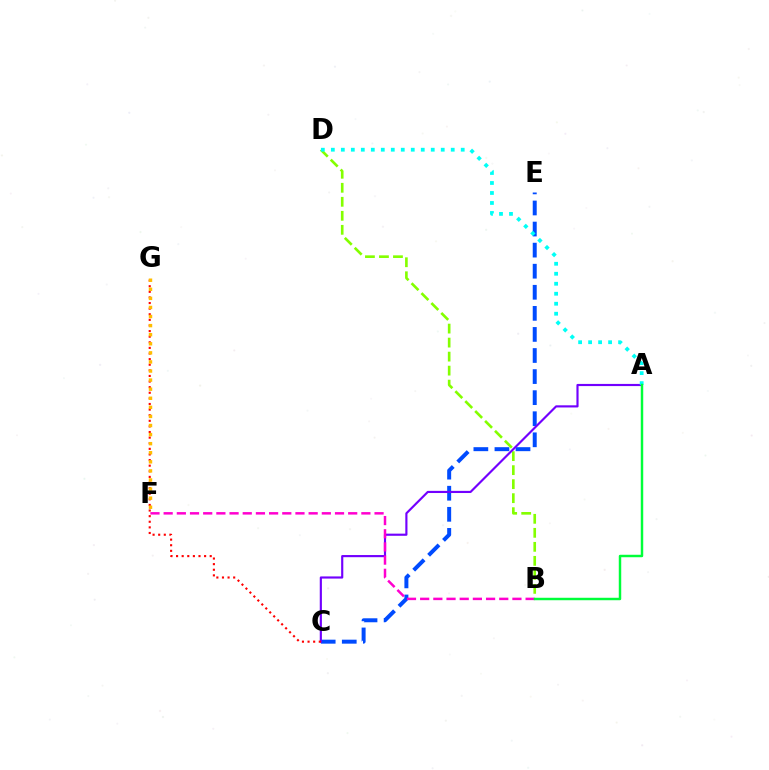{('C', 'E'): [{'color': '#004bff', 'line_style': 'dashed', 'thickness': 2.86}], ('B', 'D'): [{'color': '#84ff00', 'line_style': 'dashed', 'thickness': 1.9}], ('A', 'C'): [{'color': '#7200ff', 'line_style': 'solid', 'thickness': 1.55}], ('B', 'F'): [{'color': '#ff00cf', 'line_style': 'dashed', 'thickness': 1.79}], ('A', 'D'): [{'color': '#00fff6', 'line_style': 'dotted', 'thickness': 2.71}], ('C', 'G'): [{'color': '#ff0000', 'line_style': 'dotted', 'thickness': 1.52}], ('F', 'G'): [{'color': '#ffbd00', 'line_style': 'dotted', 'thickness': 2.47}], ('A', 'B'): [{'color': '#00ff39', 'line_style': 'solid', 'thickness': 1.77}]}